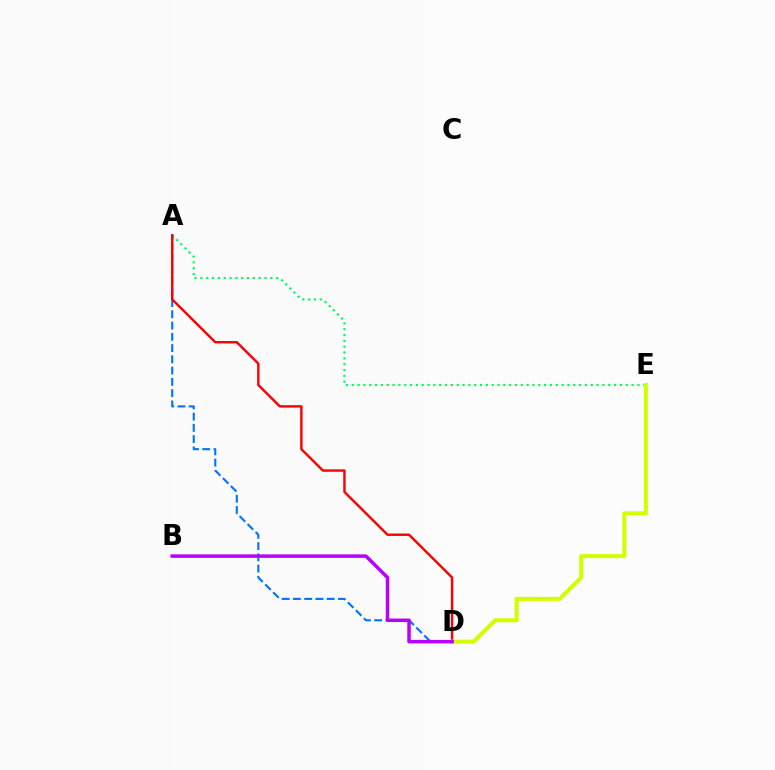{('A', 'D'): [{'color': '#0074ff', 'line_style': 'dashed', 'thickness': 1.53}, {'color': '#ff0000', 'line_style': 'solid', 'thickness': 1.75}], ('A', 'E'): [{'color': '#00ff5c', 'line_style': 'dotted', 'thickness': 1.58}], ('D', 'E'): [{'color': '#d1ff00', 'line_style': 'solid', 'thickness': 2.92}], ('B', 'D'): [{'color': '#b900ff', 'line_style': 'solid', 'thickness': 2.52}]}